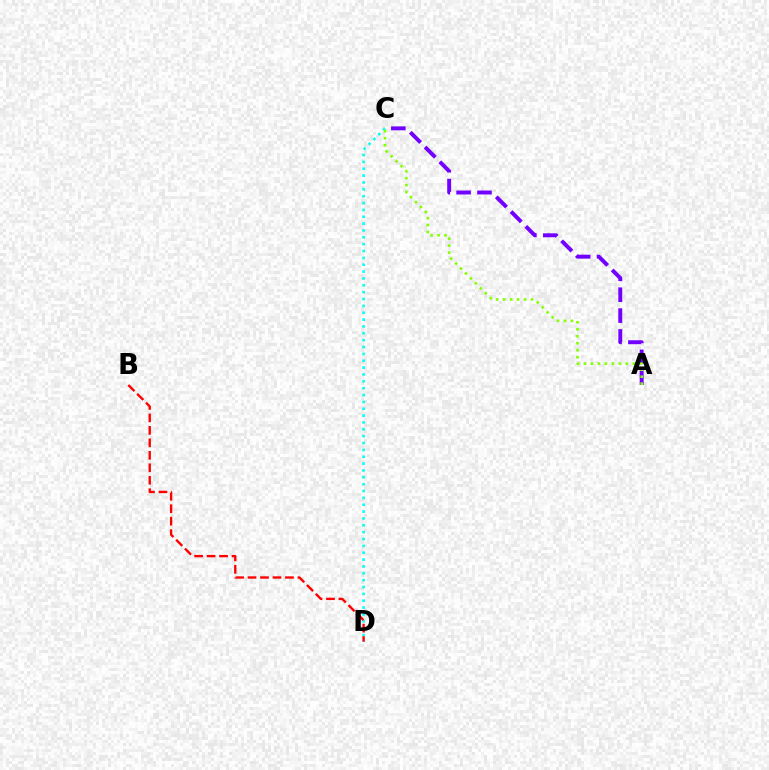{('C', 'D'): [{'color': '#00fff6', 'line_style': 'dotted', 'thickness': 1.86}], ('A', 'C'): [{'color': '#7200ff', 'line_style': 'dashed', 'thickness': 2.84}, {'color': '#84ff00', 'line_style': 'dotted', 'thickness': 1.9}], ('B', 'D'): [{'color': '#ff0000', 'line_style': 'dashed', 'thickness': 1.69}]}